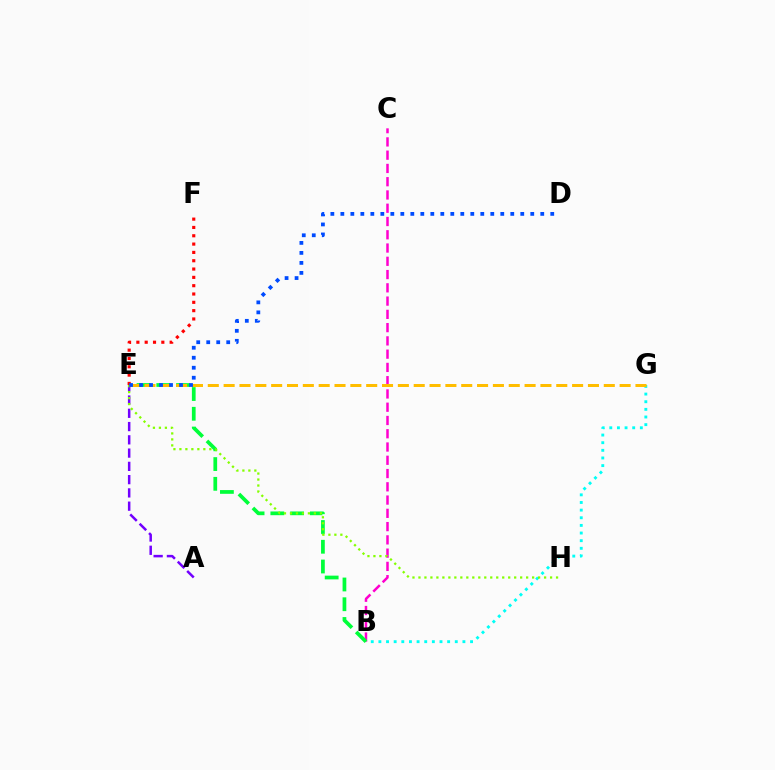{('B', 'G'): [{'color': '#00fff6', 'line_style': 'dotted', 'thickness': 2.08}], ('B', 'C'): [{'color': '#ff00cf', 'line_style': 'dashed', 'thickness': 1.8}], ('B', 'E'): [{'color': '#00ff39', 'line_style': 'dashed', 'thickness': 2.68}], ('A', 'E'): [{'color': '#7200ff', 'line_style': 'dashed', 'thickness': 1.8}], ('E', 'H'): [{'color': '#84ff00', 'line_style': 'dotted', 'thickness': 1.63}], ('E', 'F'): [{'color': '#ff0000', 'line_style': 'dotted', 'thickness': 2.26}], ('E', 'G'): [{'color': '#ffbd00', 'line_style': 'dashed', 'thickness': 2.15}], ('D', 'E'): [{'color': '#004bff', 'line_style': 'dotted', 'thickness': 2.72}]}